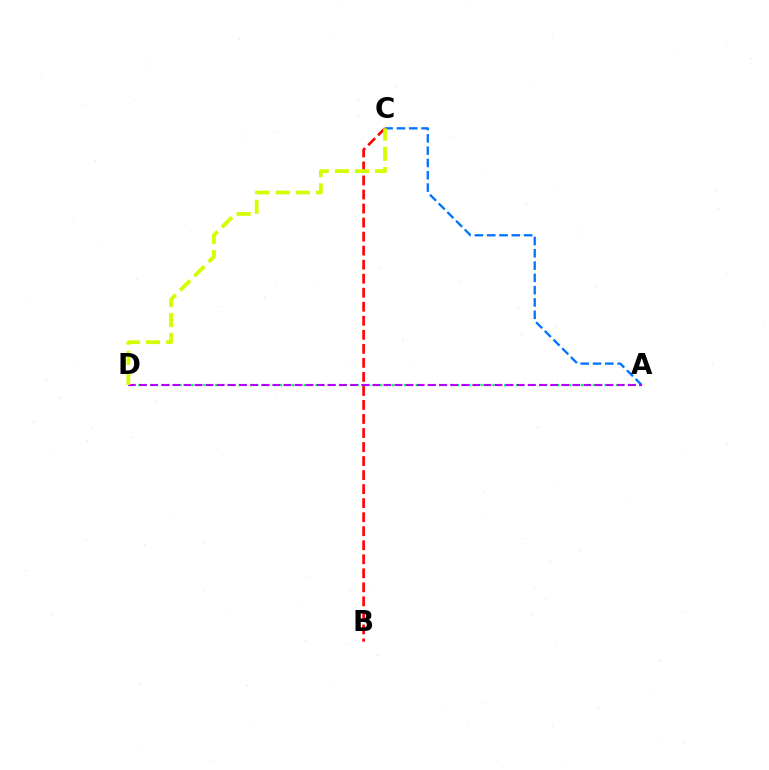{('B', 'C'): [{'color': '#ff0000', 'line_style': 'dashed', 'thickness': 1.91}], ('A', 'D'): [{'color': '#00ff5c', 'line_style': 'dotted', 'thickness': 1.6}, {'color': '#b900ff', 'line_style': 'dashed', 'thickness': 1.51}], ('A', 'C'): [{'color': '#0074ff', 'line_style': 'dashed', 'thickness': 1.67}], ('C', 'D'): [{'color': '#d1ff00', 'line_style': 'dashed', 'thickness': 2.74}]}